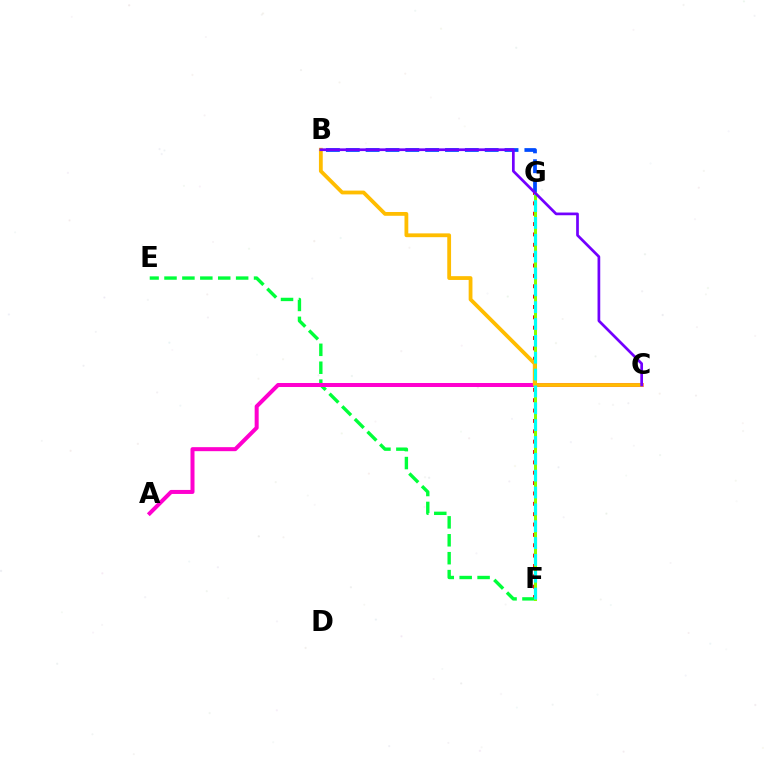{('F', 'G'): [{'color': '#ff0000', 'line_style': 'dotted', 'thickness': 2.81}, {'color': '#84ff00', 'line_style': 'solid', 'thickness': 2.18}, {'color': '#00fff6', 'line_style': 'dashed', 'thickness': 2.29}], ('B', 'G'): [{'color': '#004bff', 'line_style': 'dashed', 'thickness': 2.7}], ('E', 'F'): [{'color': '#00ff39', 'line_style': 'dashed', 'thickness': 2.43}], ('A', 'C'): [{'color': '#ff00cf', 'line_style': 'solid', 'thickness': 2.89}], ('B', 'C'): [{'color': '#ffbd00', 'line_style': 'solid', 'thickness': 2.73}, {'color': '#7200ff', 'line_style': 'solid', 'thickness': 1.95}]}